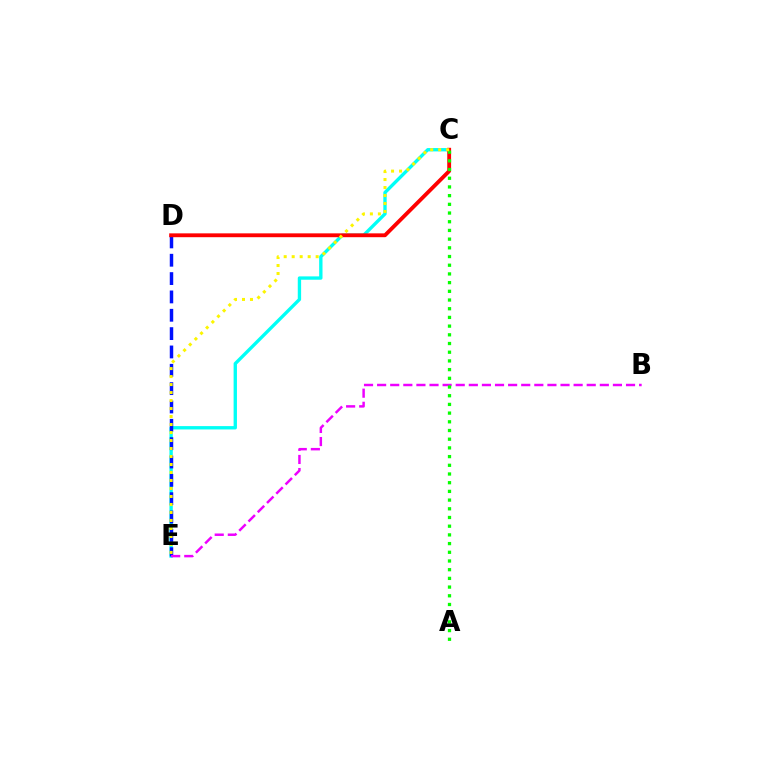{('C', 'E'): [{'color': '#00fff6', 'line_style': 'solid', 'thickness': 2.41}, {'color': '#fcf500', 'line_style': 'dotted', 'thickness': 2.17}], ('D', 'E'): [{'color': '#0010ff', 'line_style': 'dashed', 'thickness': 2.49}], ('B', 'E'): [{'color': '#ee00ff', 'line_style': 'dashed', 'thickness': 1.78}], ('C', 'D'): [{'color': '#ff0000', 'line_style': 'solid', 'thickness': 2.77}], ('A', 'C'): [{'color': '#08ff00', 'line_style': 'dotted', 'thickness': 2.36}]}